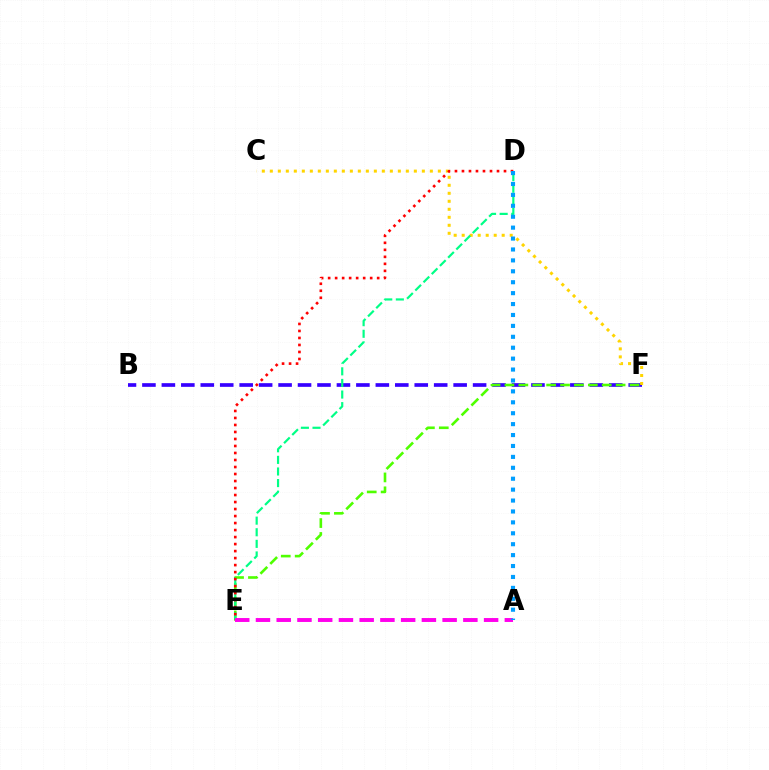{('B', 'F'): [{'color': '#3700ff', 'line_style': 'dashed', 'thickness': 2.64}], ('C', 'F'): [{'color': '#ffd500', 'line_style': 'dotted', 'thickness': 2.17}], ('E', 'F'): [{'color': '#4fff00', 'line_style': 'dashed', 'thickness': 1.89}], ('D', 'E'): [{'color': '#00ff86', 'line_style': 'dashed', 'thickness': 1.58}, {'color': '#ff0000', 'line_style': 'dotted', 'thickness': 1.9}], ('A', 'E'): [{'color': '#ff00ed', 'line_style': 'dashed', 'thickness': 2.82}], ('A', 'D'): [{'color': '#009eff', 'line_style': 'dotted', 'thickness': 2.97}]}